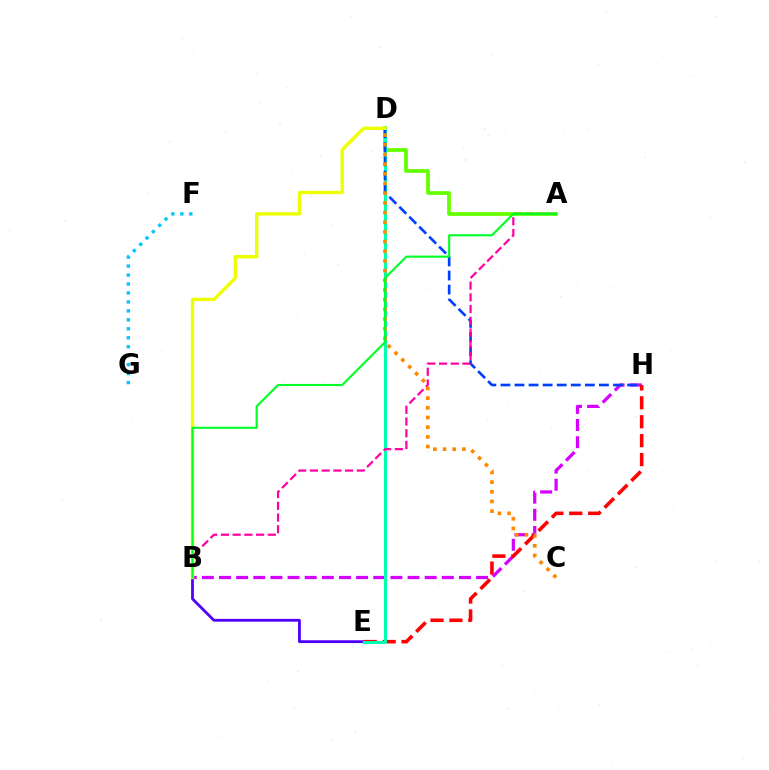{('B', 'H'): [{'color': '#d600ff', 'line_style': 'dashed', 'thickness': 2.33}], ('A', 'D'): [{'color': '#66ff00', 'line_style': 'solid', 'thickness': 2.7}], ('B', 'E'): [{'color': '#4f00ff', 'line_style': 'solid', 'thickness': 2.02}], ('E', 'H'): [{'color': '#ff0000', 'line_style': 'dashed', 'thickness': 2.57}], ('D', 'E'): [{'color': '#00ffaf', 'line_style': 'solid', 'thickness': 2.2}], ('D', 'H'): [{'color': '#003fff', 'line_style': 'dashed', 'thickness': 1.91}], ('A', 'B'): [{'color': '#ff00a0', 'line_style': 'dashed', 'thickness': 1.59}, {'color': '#00ff27', 'line_style': 'solid', 'thickness': 1.53}], ('C', 'D'): [{'color': '#ff8800', 'line_style': 'dotted', 'thickness': 2.63}], ('F', 'G'): [{'color': '#00c7ff', 'line_style': 'dotted', 'thickness': 2.43}], ('B', 'D'): [{'color': '#eeff00', 'line_style': 'solid', 'thickness': 2.41}]}